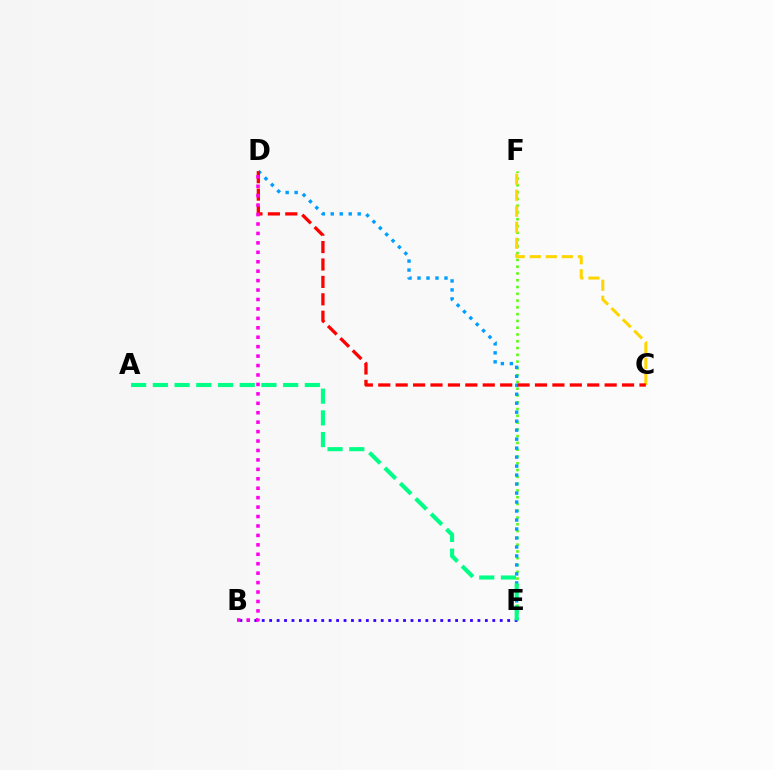{('E', 'F'): [{'color': '#4fff00', 'line_style': 'dotted', 'thickness': 1.84}], ('B', 'E'): [{'color': '#3700ff', 'line_style': 'dotted', 'thickness': 2.02}], ('D', 'E'): [{'color': '#009eff', 'line_style': 'dotted', 'thickness': 2.44}], ('C', 'F'): [{'color': '#ffd500', 'line_style': 'dashed', 'thickness': 2.18}], ('C', 'D'): [{'color': '#ff0000', 'line_style': 'dashed', 'thickness': 2.37}], ('B', 'D'): [{'color': '#ff00ed', 'line_style': 'dotted', 'thickness': 2.56}], ('A', 'E'): [{'color': '#00ff86', 'line_style': 'dashed', 'thickness': 2.95}]}